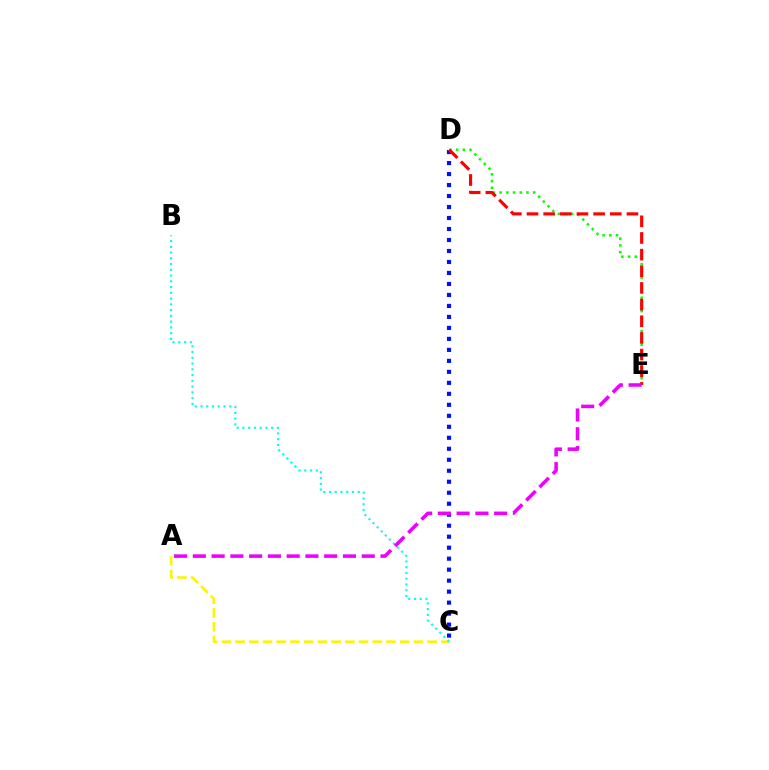{('C', 'D'): [{'color': '#0010ff', 'line_style': 'dotted', 'thickness': 2.99}], ('A', 'C'): [{'color': '#fcf500', 'line_style': 'dashed', 'thickness': 1.86}], ('D', 'E'): [{'color': '#08ff00', 'line_style': 'dotted', 'thickness': 1.82}, {'color': '#ff0000', 'line_style': 'dashed', 'thickness': 2.26}], ('B', 'C'): [{'color': '#00fff6', 'line_style': 'dotted', 'thickness': 1.56}], ('A', 'E'): [{'color': '#ee00ff', 'line_style': 'dashed', 'thickness': 2.55}]}